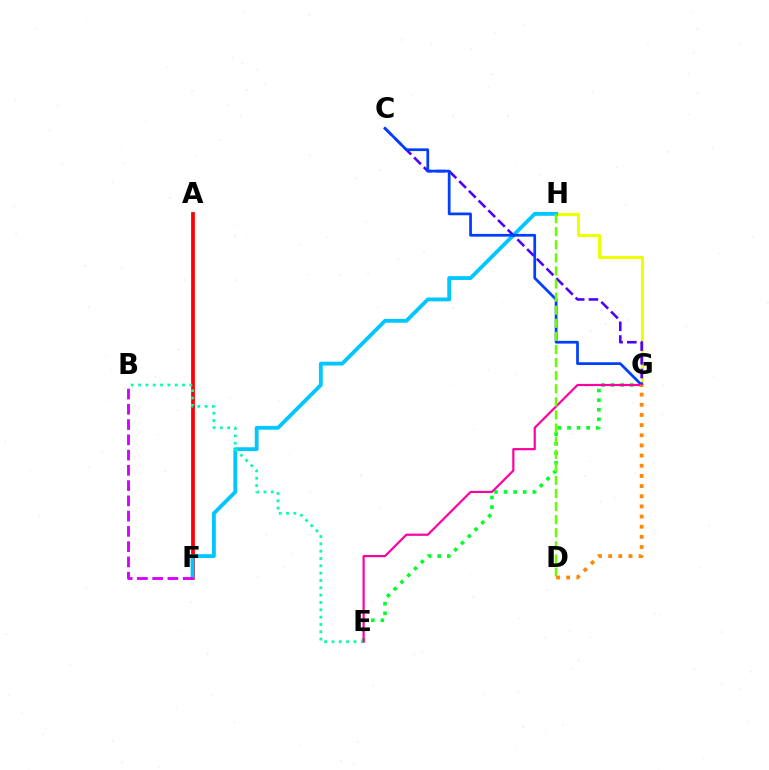{('A', 'F'): [{'color': '#ff0000', 'line_style': 'solid', 'thickness': 2.71}], ('G', 'H'): [{'color': '#eeff00', 'line_style': 'solid', 'thickness': 2.24}], ('F', 'H'): [{'color': '#00c7ff', 'line_style': 'solid', 'thickness': 2.75}], ('C', 'G'): [{'color': '#4f00ff', 'line_style': 'dashed', 'thickness': 1.86}, {'color': '#003fff', 'line_style': 'solid', 'thickness': 1.97}], ('E', 'G'): [{'color': '#00ff27', 'line_style': 'dotted', 'thickness': 2.61}, {'color': '#ff00a0', 'line_style': 'solid', 'thickness': 1.58}], ('B', 'E'): [{'color': '#00ffaf', 'line_style': 'dotted', 'thickness': 1.99}], ('B', 'F'): [{'color': '#d600ff', 'line_style': 'dashed', 'thickness': 2.07}], ('D', 'H'): [{'color': '#66ff00', 'line_style': 'dashed', 'thickness': 1.78}], ('D', 'G'): [{'color': '#ff8800', 'line_style': 'dotted', 'thickness': 2.76}]}